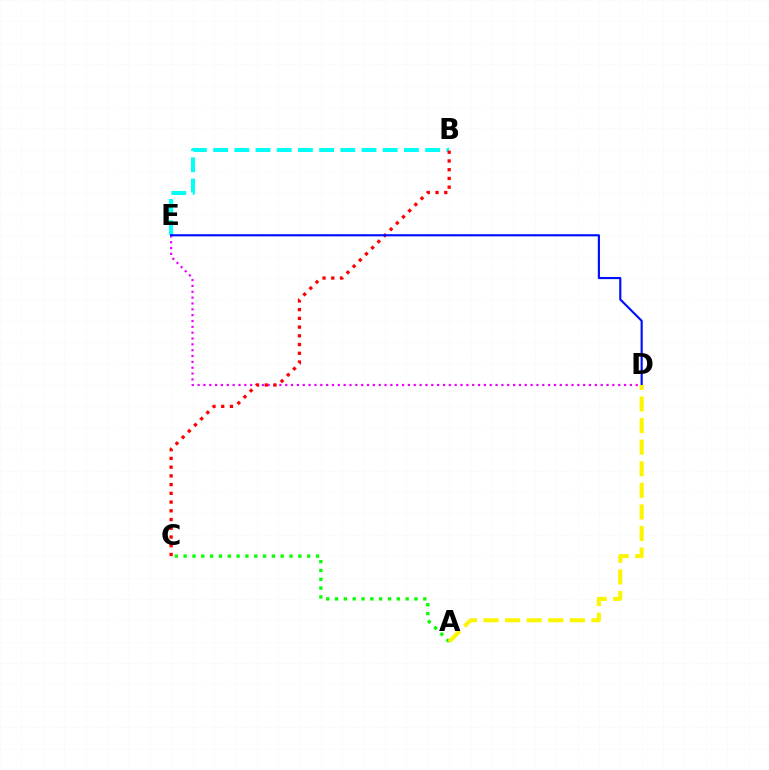{('B', 'E'): [{'color': '#00fff6', 'line_style': 'dashed', 'thickness': 2.88}], ('D', 'E'): [{'color': '#ee00ff', 'line_style': 'dotted', 'thickness': 1.59}, {'color': '#0010ff', 'line_style': 'solid', 'thickness': 1.56}], ('B', 'C'): [{'color': '#ff0000', 'line_style': 'dotted', 'thickness': 2.37}], ('A', 'C'): [{'color': '#08ff00', 'line_style': 'dotted', 'thickness': 2.4}], ('A', 'D'): [{'color': '#fcf500', 'line_style': 'dashed', 'thickness': 2.93}]}